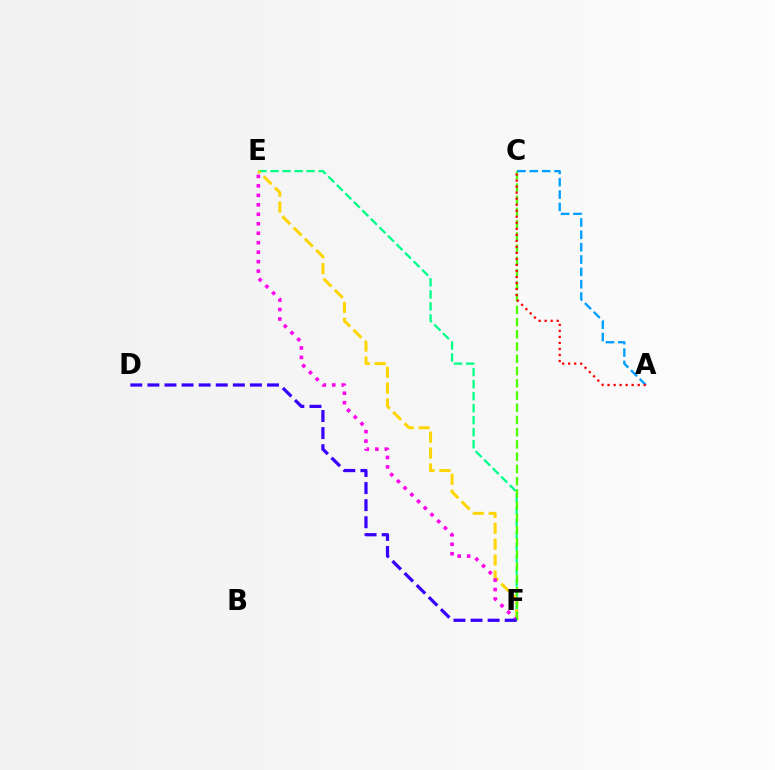{('E', 'F'): [{'color': '#00ff86', 'line_style': 'dashed', 'thickness': 1.63}, {'color': '#ffd500', 'line_style': 'dashed', 'thickness': 2.16}, {'color': '#ff00ed', 'line_style': 'dotted', 'thickness': 2.57}], ('C', 'F'): [{'color': '#4fff00', 'line_style': 'dashed', 'thickness': 1.66}], ('A', 'C'): [{'color': '#009eff', 'line_style': 'dashed', 'thickness': 1.68}, {'color': '#ff0000', 'line_style': 'dotted', 'thickness': 1.64}], ('D', 'F'): [{'color': '#3700ff', 'line_style': 'dashed', 'thickness': 2.32}]}